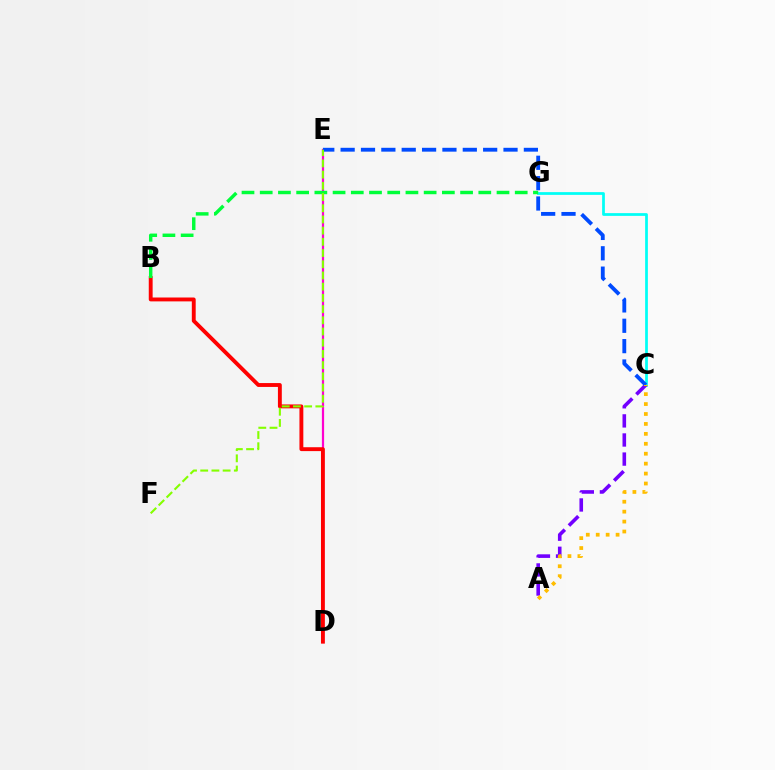{('D', 'E'): [{'color': '#ff00cf', 'line_style': 'solid', 'thickness': 1.6}], ('C', 'G'): [{'color': '#00fff6', 'line_style': 'solid', 'thickness': 1.97}], ('B', 'D'): [{'color': '#ff0000', 'line_style': 'solid', 'thickness': 2.79}], ('A', 'C'): [{'color': '#7200ff', 'line_style': 'dashed', 'thickness': 2.59}, {'color': '#ffbd00', 'line_style': 'dotted', 'thickness': 2.7}], ('B', 'G'): [{'color': '#00ff39', 'line_style': 'dashed', 'thickness': 2.47}], ('C', 'E'): [{'color': '#004bff', 'line_style': 'dashed', 'thickness': 2.77}], ('E', 'F'): [{'color': '#84ff00', 'line_style': 'dashed', 'thickness': 1.52}]}